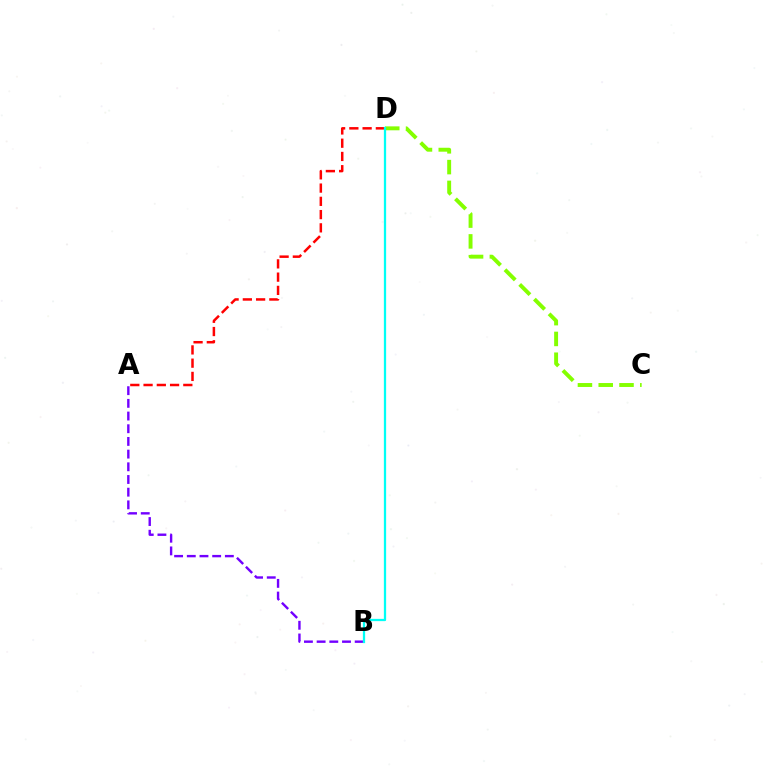{('C', 'D'): [{'color': '#84ff00', 'line_style': 'dashed', 'thickness': 2.82}], ('A', 'B'): [{'color': '#7200ff', 'line_style': 'dashed', 'thickness': 1.72}], ('A', 'D'): [{'color': '#ff0000', 'line_style': 'dashed', 'thickness': 1.8}], ('B', 'D'): [{'color': '#00fff6', 'line_style': 'solid', 'thickness': 1.63}]}